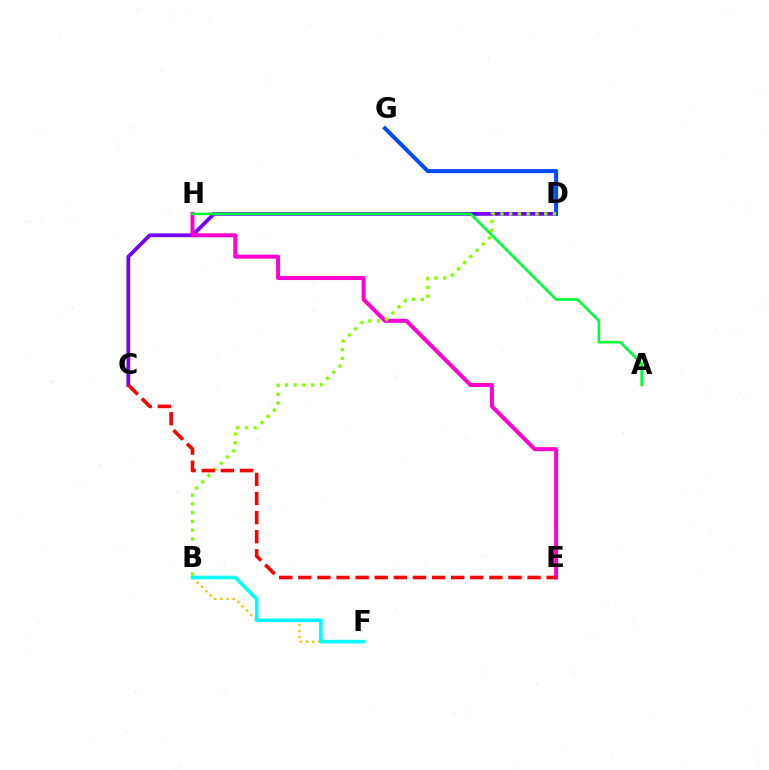{('B', 'F'): [{'color': '#ffbd00', 'line_style': 'dotted', 'thickness': 1.66}, {'color': '#00fff6', 'line_style': 'solid', 'thickness': 2.6}], ('C', 'D'): [{'color': '#7200ff', 'line_style': 'solid', 'thickness': 2.71}], ('D', 'G'): [{'color': '#004bff', 'line_style': 'solid', 'thickness': 2.91}], ('E', 'H'): [{'color': '#ff00cf', 'line_style': 'solid', 'thickness': 2.87}], ('A', 'H'): [{'color': '#00ff39', 'line_style': 'solid', 'thickness': 1.91}], ('B', 'D'): [{'color': '#84ff00', 'line_style': 'dotted', 'thickness': 2.38}], ('C', 'E'): [{'color': '#ff0000', 'line_style': 'dashed', 'thickness': 2.6}]}